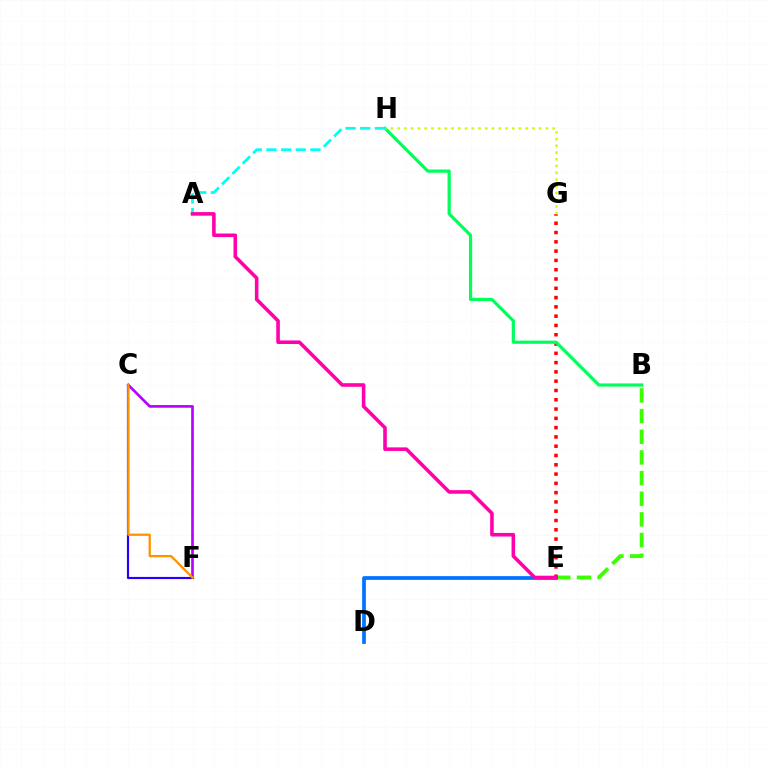{('B', 'E'): [{'color': '#3dff00', 'line_style': 'dashed', 'thickness': 2.81}], ('E', 'G'): [{'color': '#ff0000', 'line_style': 'dotted', 'thickness': 2.52}], ('C', 'F'): [{'color': '#2500ff', 'line_style': 'solid', 'thickness': 1.56}, {'color': '#b900ff', 'line_style': 'solid', 'thickness': 1.92}, {'color': '#ff9400', 'line_style': 'solid', 'thickness': 1.66}], ('B', 'H'): [{'color': '#00ff5c', 'line_style': 'solid', 'thickness': 2.31}], ('G', 'H'): [{'color': '#d1ff00', 'line_style': 'dotted', 'thickness': 1.83}], ('D', 'E'): [{'color': '#0074ff', 'line_style': 'solid', 'thickness': 2.69}], ('A', 'H'): [{'color': '#00fff6', 'line_style': 'dashed', 'thickness': 1.99}], ('A', 'E'): [{'color': '#ff00ac', 'line_style': 'solid', 'thickness': 2.57}]}